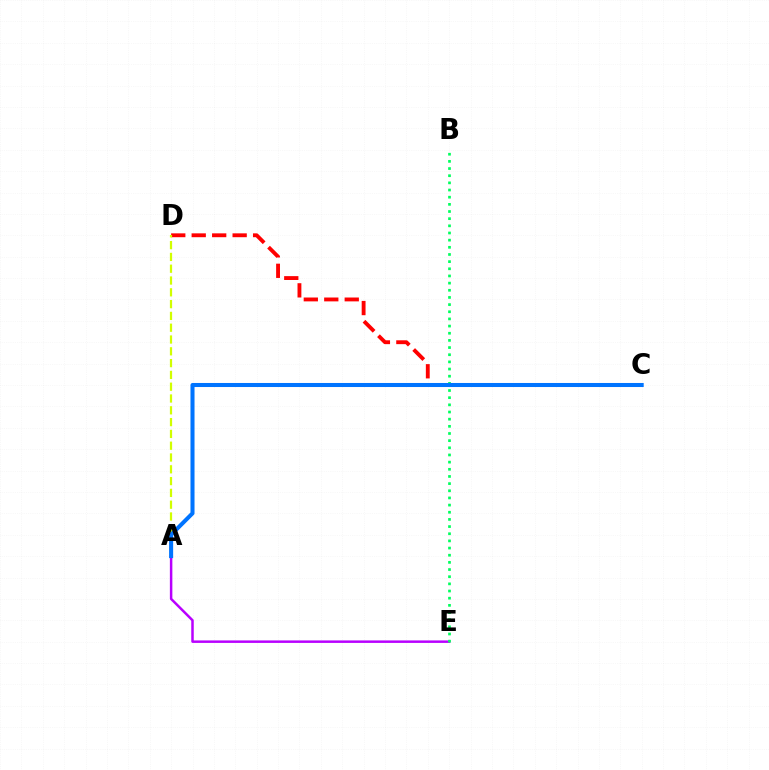{('A', 'E'): [{'color': '#b900ff', 'line_style': 'solid', 'thickness': 1.79}], ('B', 'E'): [{'color': '#00ff5c', 'line_style': 'dotted', 'thickness': 1.95}], ('C', 'D'): [{'color': '#ff0000', 'line_style': 'dashed', 'thickness': 2.78}], ('A', 'D'): [{'color': '#d1ff00', 'line_style': 'dashed', 'thickness': 1.6}], ('A', 'C'): [{'color': '#0074ff', 'line_style': 'solid', 'thickness': 2.92}]}